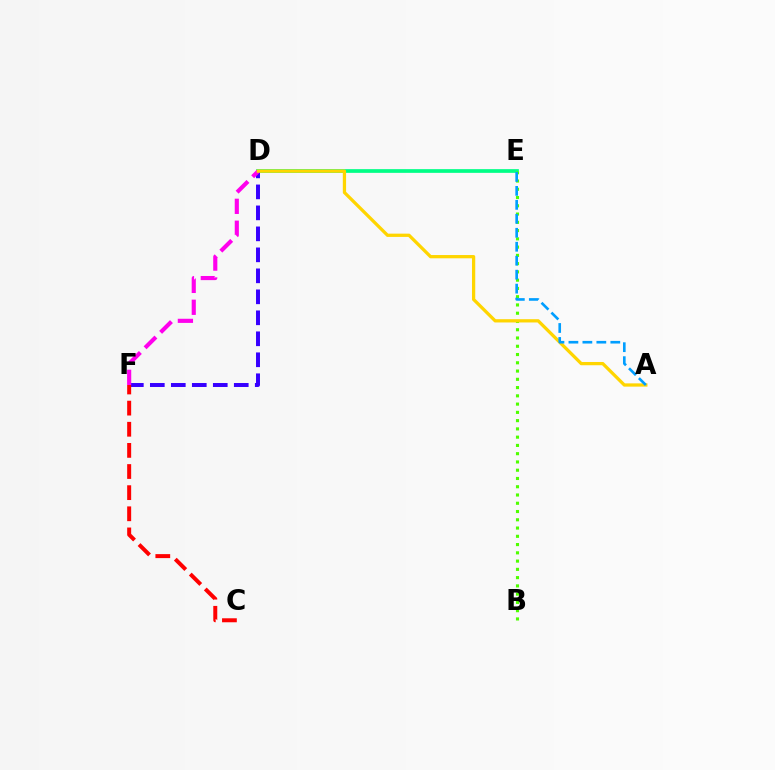{('D', 'E'): [{'color': '#00ff86', 'line_style': 'solid', 'thickness': 2.67}], ('D', 'F'): [{'color': '#3700ff', 'line_style': 'dashed', 'thickness': 2.85}, {'color': '#ff00ed', 'line_style': 'dashed', 'thickness': 2.98}], ('C', 'F'): [{'color': '#ff0000', 'line_style': 'dashed', 'thickness': 2.87}], ('B', 'E'): [{'color': '#4fff00', 'line_style': 'dotted', 'thickness': 2.24}], ('A', 'D'): [{'color': '#ffd500', 'line_style': 'solid', 'thickness': 2.35}], ('A', 'E'): [{'color': '#009eff', 'line_style': 'dashed', 'thickness': 1.9}]}